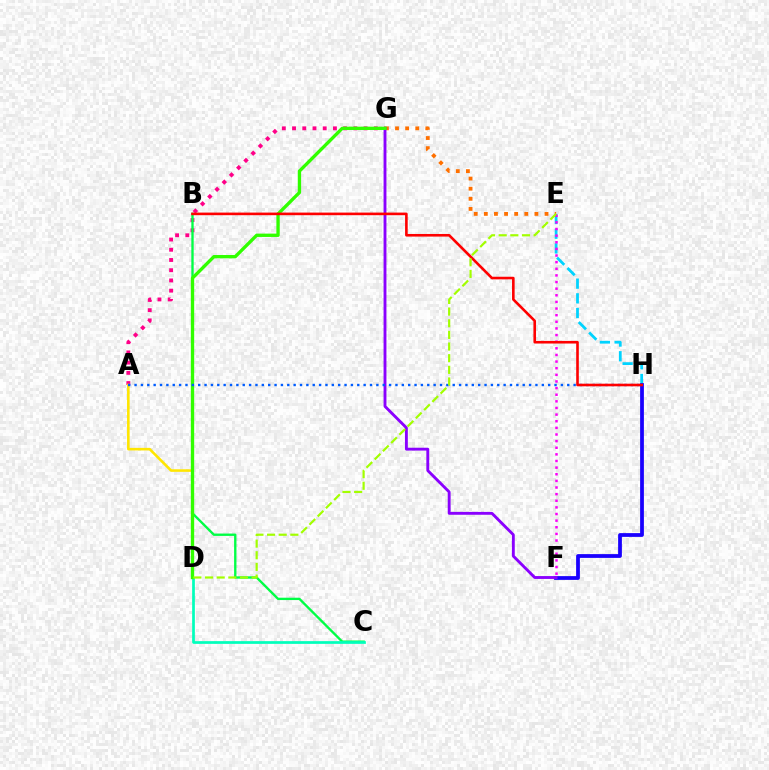{('A', 'G'): [{'color': '#ff0088', 'line_style': 'dotted', 'thickness': 2.78}], ('E', 'H'): [{'color': '#00d3ff', 'line_style': 'dashed', 'thickness': 2.0}], ('A', 'D'): [{'color': '#ffe600', 'line_style': 'solid', 'thickness': 1.86}], ('F', 'H'): [{'color': '#1900ff', 'line_style': 'solid', 'thickness': 2.71}], ('B', 'C'): [{'color': '#00ff45', 'line_style': 'solid', 'thickness': 1.69}], ('E', 'G'): [{'color': '#ff7000', 'line_style': 'dotted', 'thickness': 2.75}], ('F', 'G'): [{'color': '#8a00ff', 'line_style': 'solid', 'thickness': 2.06}], ('C', 'D'): [{'color': '#00ffbb', 'line_style': 'solid', 'thickness': 1.96}], ('E', 'F'): [{'color': '#fa00f9', 'line_style': 'dotted', 'thickness': 1.8}], ('D', 'G'): [{'color': '#31ff00', 'line_style': 'solid', 'thickness': 2.41}], ('A', 'H'): [{'color': '#005dff', 'line_style': 'dotted', 'thickness': 1.73}], ('B', 'H'): [{'color': '#ff0000', 'line_style': 'solid', 'thickness': 1.88}], ('D', 'E'): [{'color': '#a2ff00', 'line_style': 'dashed', 'thickness': 1.58}]}